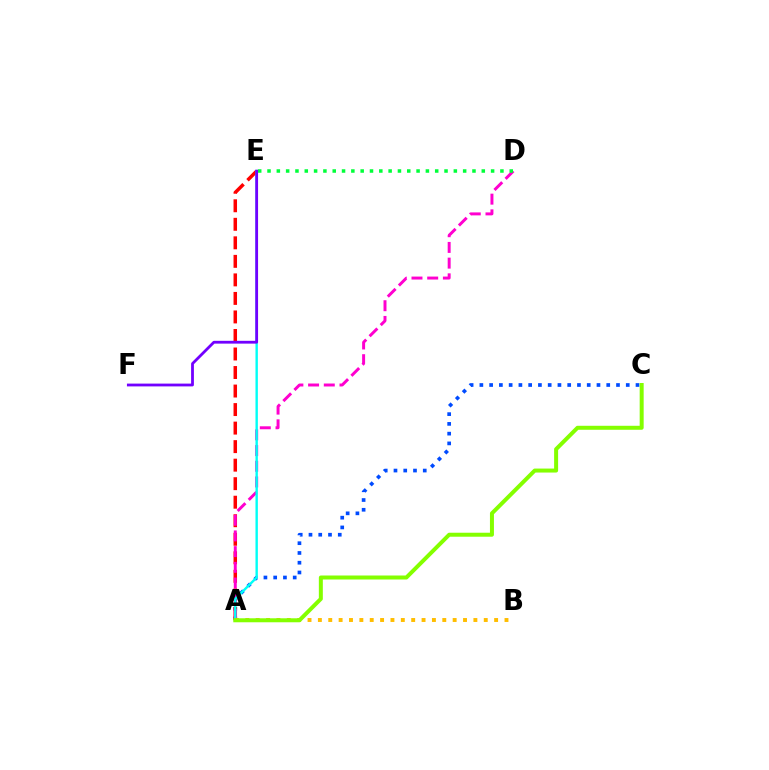{('A', 'C'): [{'color': '#004bff', 'line_style': 'dotted', 'thickness': 2.65}, {'color': '#84ff00', 'line_style': 'solid', 'thickness': 2.87}], ('A', 'E'): [{'color': '#ff0000', 'line_style': 'dashed', 'thickness': 2.52}, {'color': '#00fff6', 'line_style': 'solid', 'thickness': 1.72}], ('A', 'D'): [{'color': '#ff00cf', 'line_style': 'dashed', 'thickness': 2.13}], ('D', 'E'): [{'color': '#00ff39', 'line_style': 'dotted', 'thickness': 2.53}], ('E', 'F'): [{'color': '#7200ff', 'line_style': 'solid', 'thickness': 2.01}], ('A', 'B'): [{'color': '#ffbd00', 'line_style': 'dotted', 'thickness': 2.82}]}